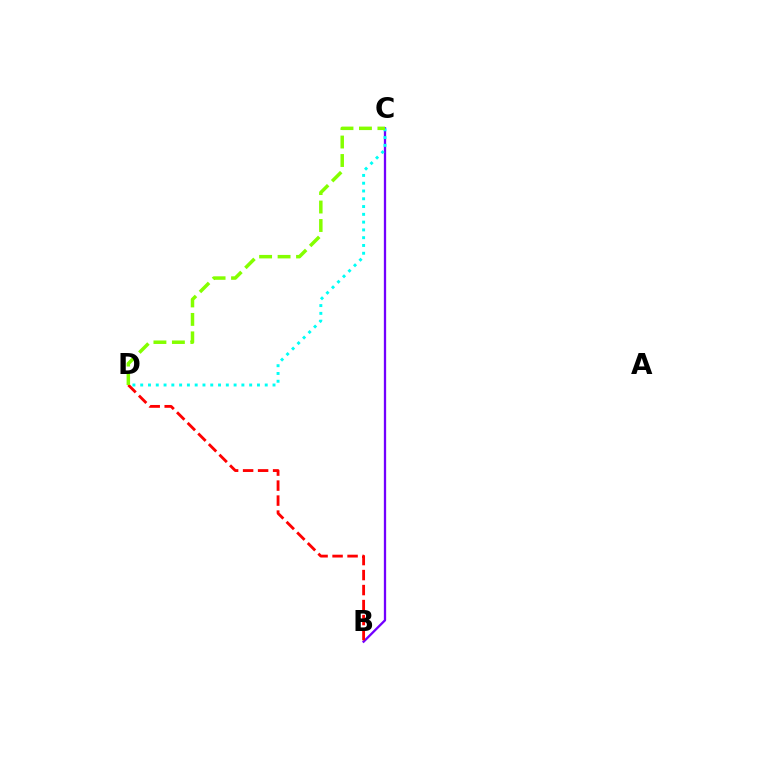{('B', 'C'): [{'color': '#7200ff', 'line_style': 'solid', 'thickness': 1.66}], ('C', 'D'): [{'color': '#00fff6', 'line_style': 'dotted', 'thickness': 2.11}, {'color': '#84ff00', 'line_style': 'dashed', 'thickness': 2.51}], ('B', 'D'): [{'color': '#ff0000', 'line_style': 'dashed', 'thickness': 2.04}]}